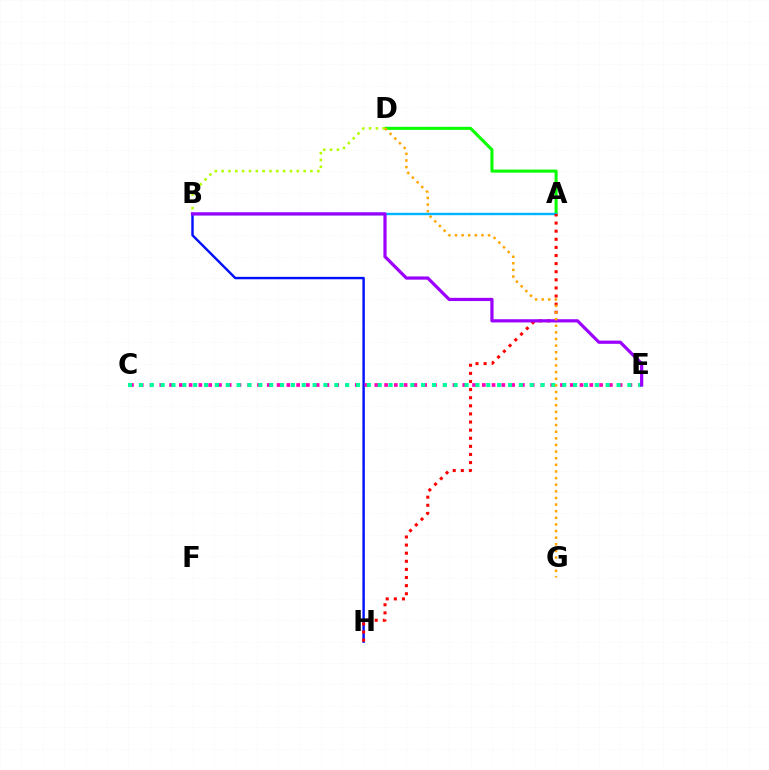{('A', 'D'): [{'color': '#08ff00', 'line_style': 'solid', 'thickness': 2.2}], ('B', 'H'): [{'color': '#0010ff', 'line_style': 'solid', 'thickness': 1.74}], ('C', 'E'): [{'color': '#ff00bd', 'line_style': 'dotted', 'thickness': 2.66}, {'color': '#00ff9d', 'line_style': 'dotted', 'thickness': 2.95}], ('B', 'D'): [{'color': '#b3ff00', 'line_style': 'dotted', 'thickness': 1.86}], ('A', 'B'): [{'color': '#00b5ff', 'line_style': 'solid', 'thickness': 1.73}], ('A', 'H'): [{'color': '#ff0000', 'line_style': 'dotted', 'thickness': 2.2}], ('B', 'E'): [{'color': '#9b00ff', 'line_style': 'solid', 'thickness': 2.31}], ('D', 'G'): [{'color': '#ffa500', 'line_style': 'dotted', 'thickness': 1.8}]}